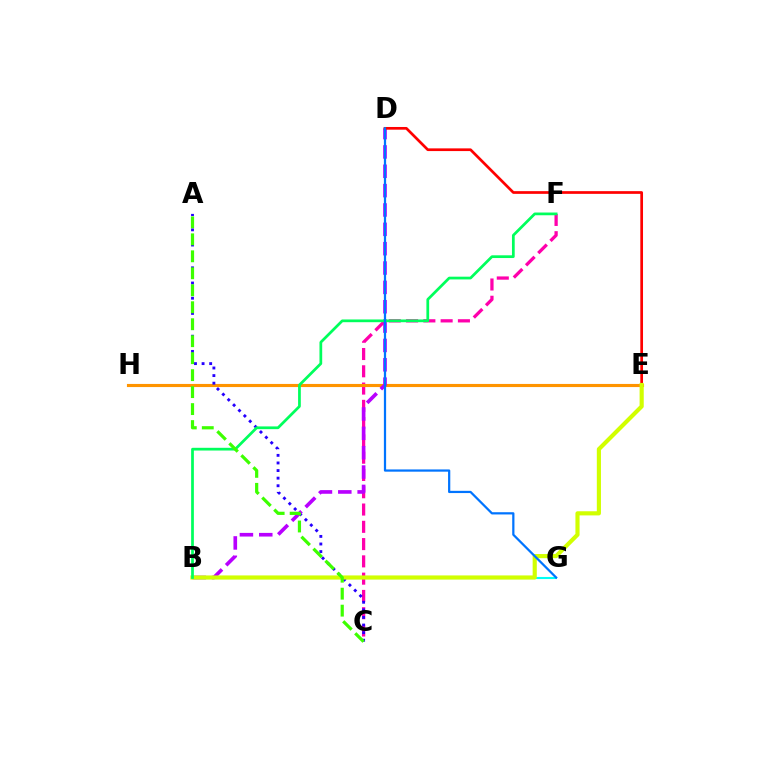{('C', 'F'): [{'color': '#ff00ac', 'line_style': 'dashed', 'thickness': 2.35}], ('E', 'H'): [{'color': '#ff9400', 'line_style': 'solid', 'thickness': 2.25}], ('B', 'G'): [{'color': '#00fff6', 'line_style': 'solid', 'thickness': 1.51}], ('A', 'C'): [{'color': '#2500ff', 'line_style': 'dotted', 'thickness': 2.06}, {'color': '#3dff00', 'line_style': 'dashed', 'thickness': 2.31}], ('B', 'D'): [{'color': '#b900ff', 'line_style': 'dashed', 'thickness': 2.63}], ('D', 'E'): [{'color': '#ff0000', 'line_style': 'solid', 'thickness': 1.95}], ('B', 'E'): [{'color': '#d1ff00', 'line_style': 'solid', 'thickness': 2.98}], ('B', 'F'): [{'color': '#00ff5c', 'line_style': 'solid', 'thickness': 1.97}], ('D', 'G'): [{'color': '#0074ff', 'line_style': 'solid', 'thickness': 1.61}]}